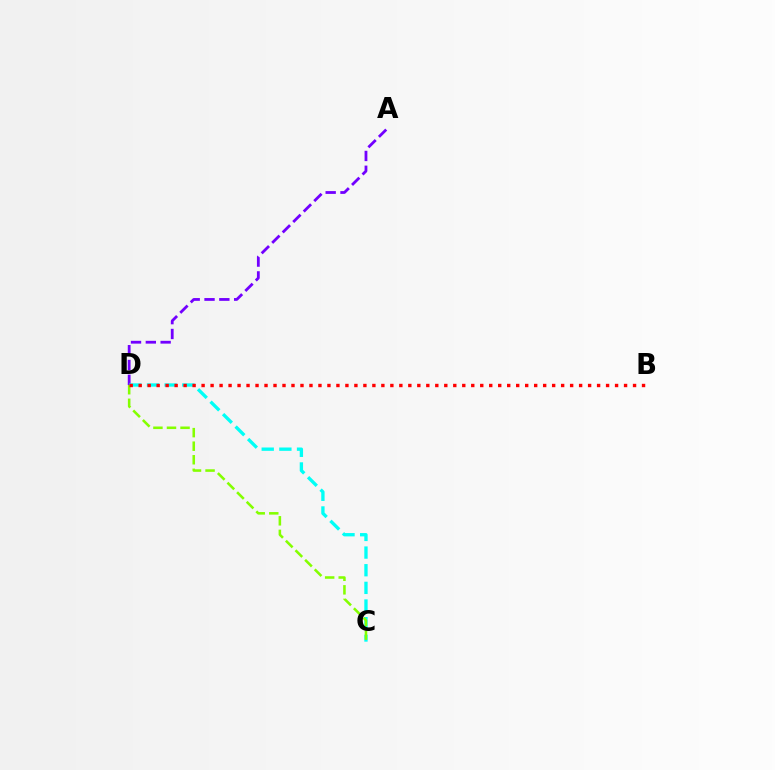{('A', 'D'): [{'color': '#7200ff', 'line_style': 'dashed', 'thickness': 2.01}], ('C', 'D'): [{'color': '#00fff6', 'line_style': 'dashed', 'thickness': 2.4}, {'color': '#84ff00', 'line_style': 'dashed', 'thickness': 1.84}], ('B', 'D'): [{'color': '#ff0000', 'line_style': 'dotted', 'thickness': 2.44}]}